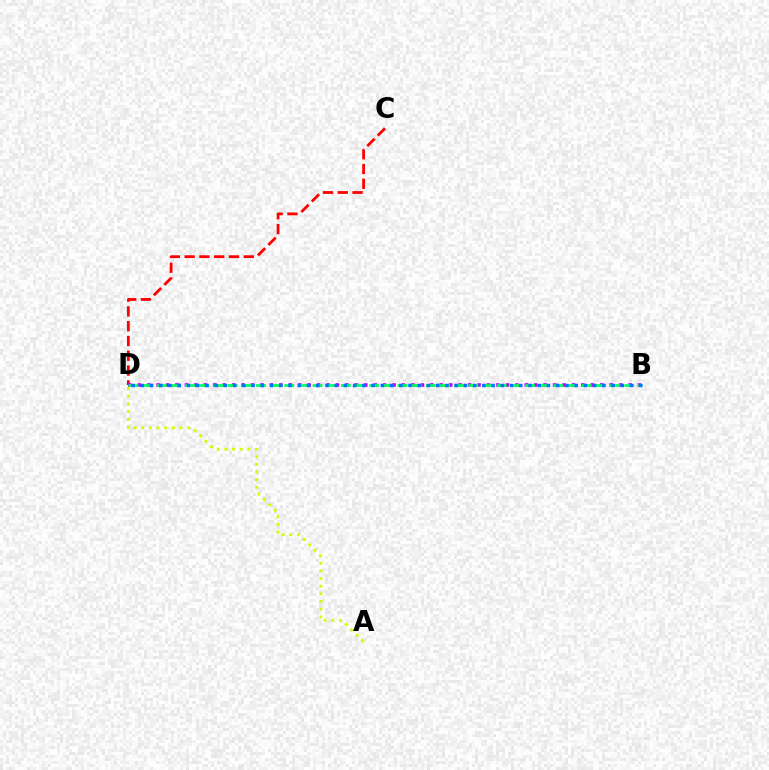{('C', 'D'): [{'color': '#ff0000', 'line_style': 'dashed', 'thickness': 2.01}], ('B', 'D'): [{'color': '#b900ff', 'line_style': 'dotted', 'thickness': 2.56}, {'color': '#00ff5c', 'line_style': 'dashed', 'thickness': 1.92}, {'color': '#0074ff', 'line_style': 'dotted', 'thickness': 2.51}], ('A', 'D'): [{'color': '#d1ff00', 'line_style': 'dotted', 'thickness': 2.08}]}